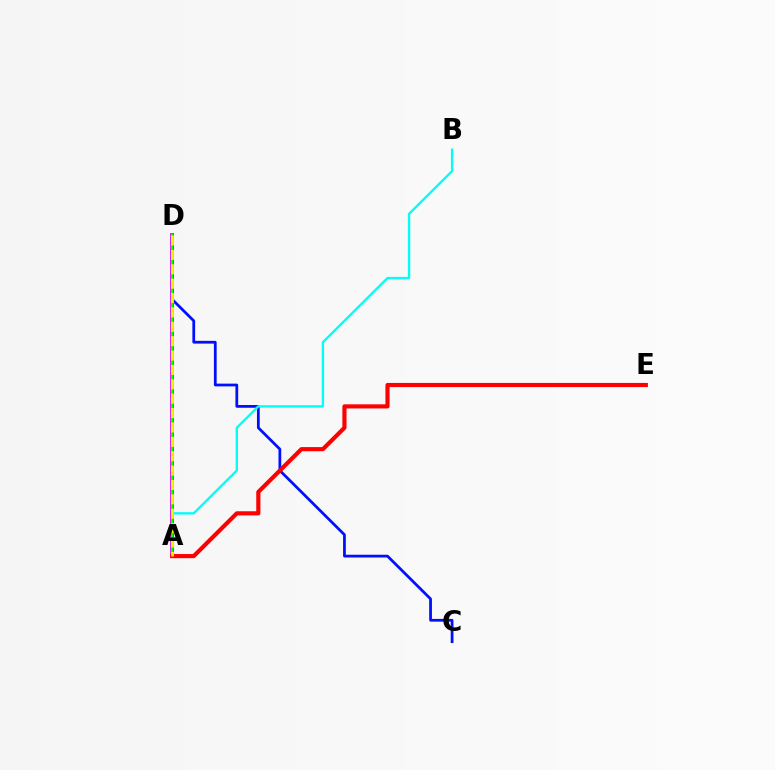{('C', 'D'): [{'color': '#0010ff', 'line_style': 'solid', 'thickness': 1.99}], ('A', 'B'): [{'color': '#00fff6', 'line_style': 'solid', 'thickness': 1.69}], ('A', 'D'): [{'color': '#ee00ff', 'line_style': 'solid', 'thickness': 2.75}, {'color': '#08ff00', 'line_style': 'solid', 'thickness': 1.57}, {'color': '#fcf500', 'line_style': 'dashed', 'thickness': 1.95}], ('A', 'E'): [{'color': '#ff0000', 'line_style': 'solid', 'thickness': 2.98}]}